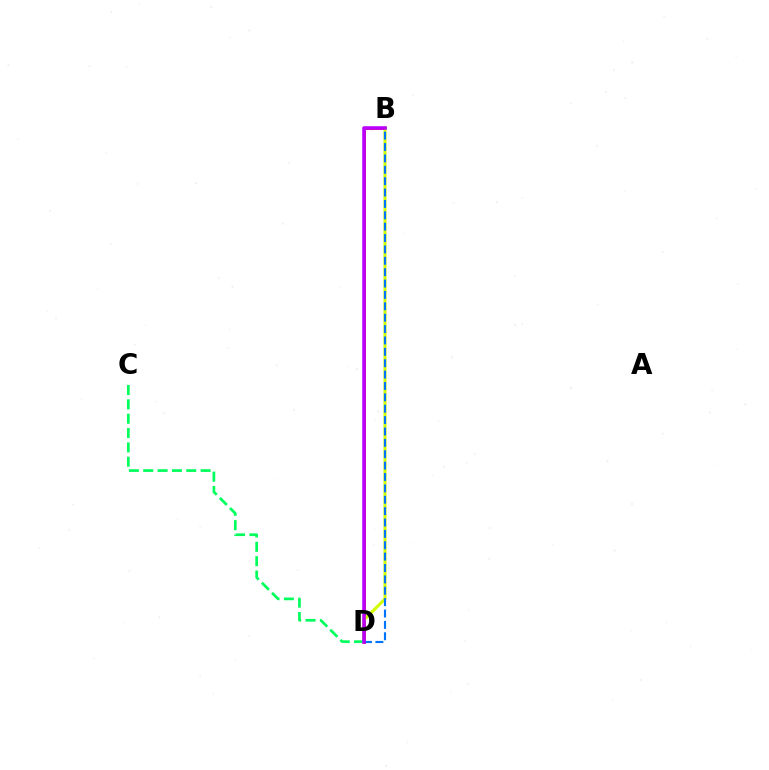{('B', 'D'): [{'color': '#ff0000', 'line_style': 'solid', 'thickness': 1.93}, {'color': '#d1ff00', 'line_style': 'solid', 'thickness': 2.21}, {'color': '#0074ff', 'line_style': 'dashed', 'thickness': 1.55}, {'color': '#b900ff', 'line_style': 'solid', 'thickness': 2.56}], ('C', 'D'): [{'color': '#00ff5c', 'line_style': 'dashed', 'thickness': 1.95}]}